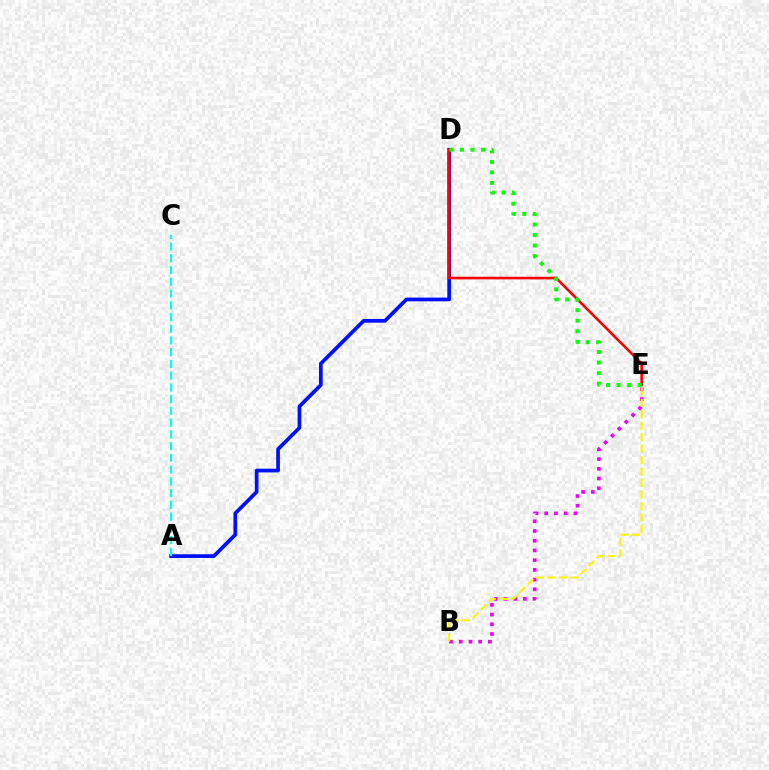{('A', 'D'): [{'color': '#0010ff', 'line_style': 'solid', 'thickness': 2.67}], ('D', 'E'): [{'color': '#ff0000', 'line_style': 'solid', 'thickness': 1.87}, {'color': '#08ff00', 'line_style': 'dotted', 'thickness': 2.86}], ('B', 'E'): [{'color': '#ee00ff', 'line_style': 'dotted', 'thickness': 2.64}, {'color': '#fcf500', 'line_style': 'dashed', 'thickness': 1.56}], ('A', 'C'): [{'color': '#00fff6', 'line_style': 'dashed', 'thickness': 1.6}]}